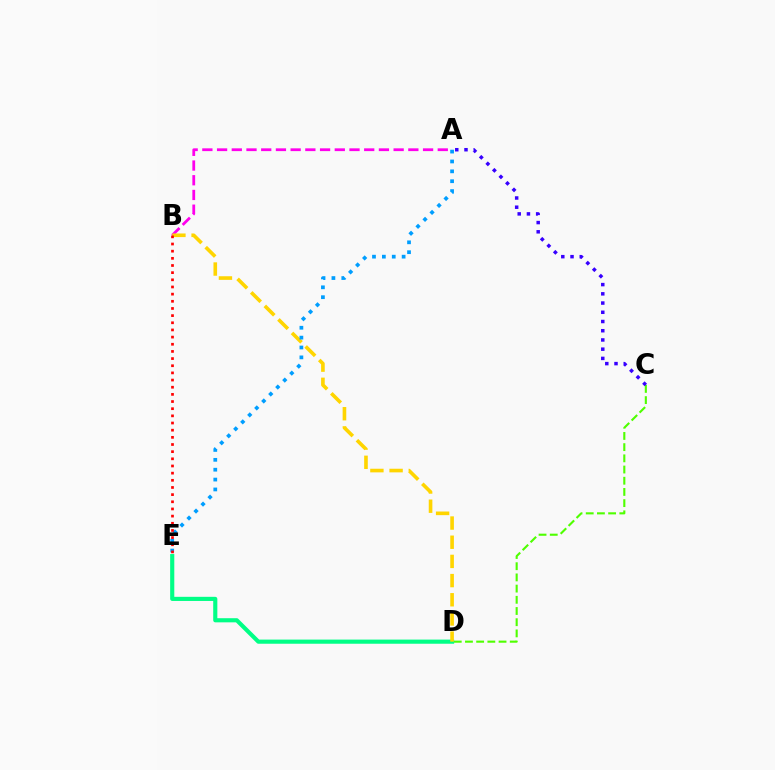{('C', 'D'): [{'color': '#4fff00', 'line_style': 'dashed', 'thickness': 1.52}], ('A', 'C'): [{'color': '#3700ff', 'line_style': 'dotted', 'thickness': 2.51}], ('D', 'E'): [{'color': '#00ff86', 'line_style': 'solid', 'thickness': 2.98}], ('A', 'B'): [{'color': '#ff00ed', 'line_style': 'dashed', 'thickness': 2.0}], ('B', 'D'): [{'color': '#ffd500', 'line_style': 'dashed', 'thickness': 2.61}], ('A', 'E'): [{'color': '#009eff', 'line_style': 'dotted', 'thickness': 2.68}], ('B', 'E'): [{'color': '#ff0000', 'line_style': 'dotted', 'thickness': 1.95}]}